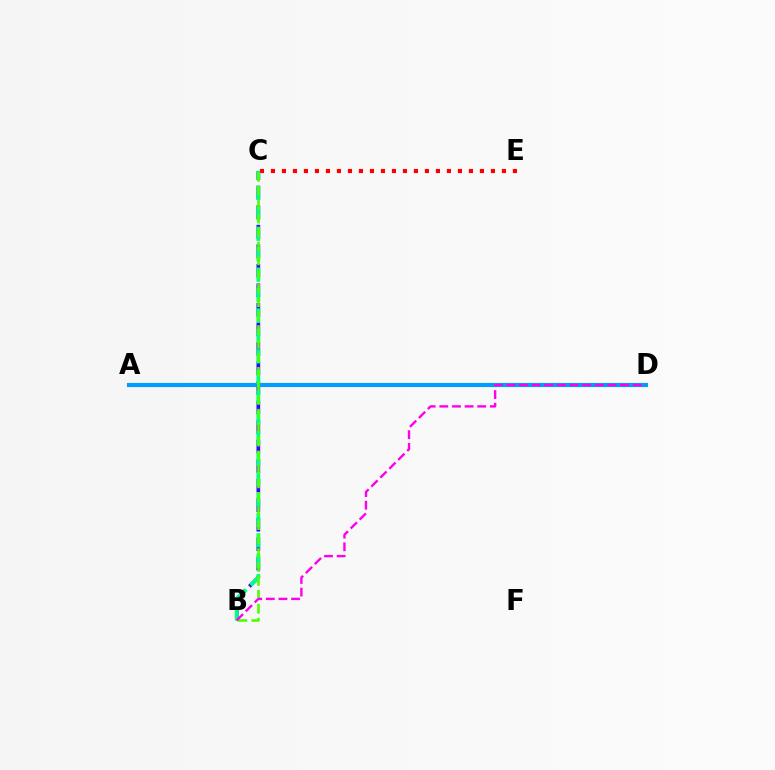{('C', 'E'): [{'color': '#ff0000', 'line_style': 'dotted', 'thickness': 2.99}], ('B', 'C'): [{'color': '#3700ff', 'line_style': 'dashed', 'thickness': 2.65}, {'color': '#00ff86', 'line_style': 'dashed', 'thickness': 2.78}, {'color': '#4fff00', 'line_style': 'dashed', 'thickness': 1.89}], ('A', 'D'): [{'color': '#ffd500', 'line_style': 'solid', 'thickness': 2.0}, {'color': '#009eff', 'line_style': 'solid', 'thickness': 2.98}], ('B', 'D'): [{'color': '#ff00ed', 'line_style': 'dashed', 'thickness': 1.72}]}